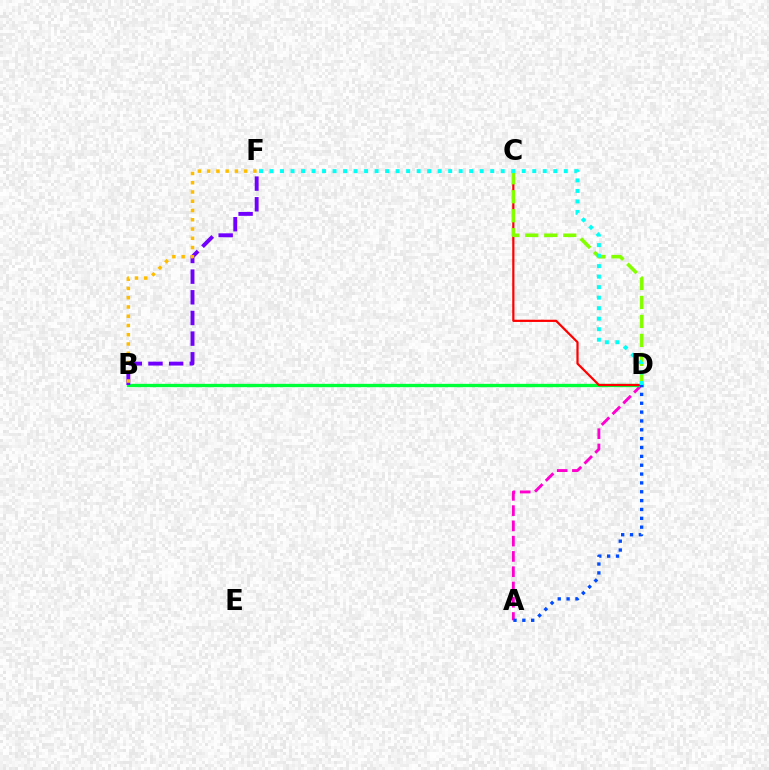{('A', 'D'): [{'color': '#ff00cf', 'line_style': 'dashed', 'thickness': 2.07}, {'color': '#004bff', 'line_style': 'dotted', 'thickness': 2.4}], ('B', 'D'): [{'color': '#00ff39', 'line_style': 'solid', 'thickness': 2.4}], ('B', 'F'): [{'color': '#7200ff', 'line_style': 'dashed', 'thickness': 2.81}, {'color': '#ffbd00', 'line_style': 'dotted', 'thickness': 2.51}], ('C', 'D'): [{'color': '#ff0000', 'line_style': 'solid', 'thickness': 1.6}, {'color': '#84ff00', 'line_style': 'dashed', 'thickness': 2.58}], ('D', 'F'): [{'color': '#00fff6', 'line_style': 'dotted', 'thickness': 2.86}]}